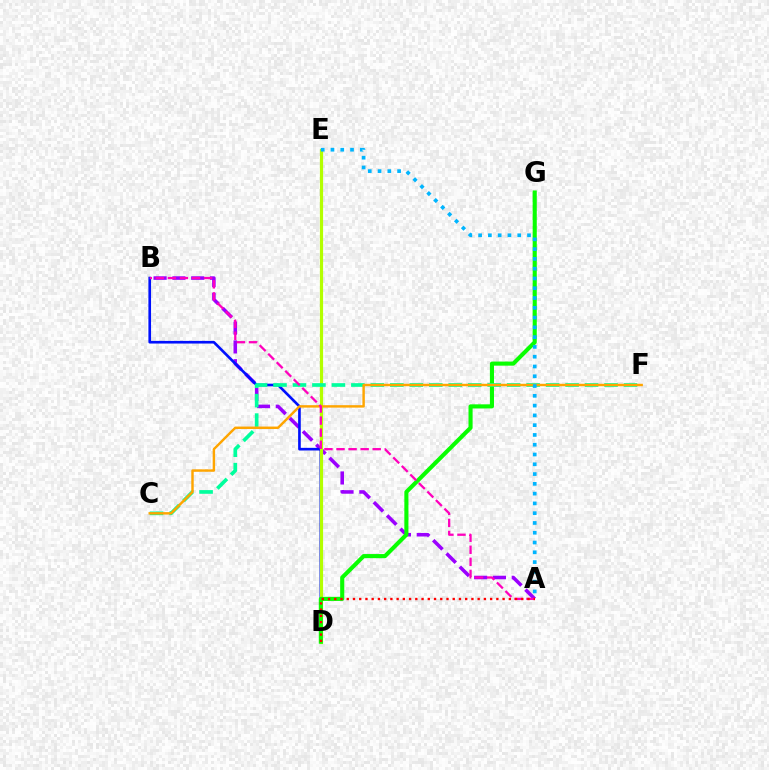{('A', 'B'): [{'color': '#9b00ff', 'line_style': 'dashed', 'thickness': 2.55}, {'color': '#ff00bd', 'line_style': 'dashed', 'thickness': 1.64}], ('B', 'D'): [{'color': '#0010ff', 'line_style': 'solid', 'thickness': 1.91}], ('D', 'E'): [{'color': '#b3ff00', 'line_style': 'solid', 'thickness': 2.3}], ('D', 'G'): [{'color': '#08ff00', 'line_style': 'solid', 'thickness': 2.95}], ('C', 'F'): [{'color': '#00ff9d', 'line_style': 'dashed', 'thickness': 2.65}, {'color': '#ffa500', 'line_style': 'solid', 'thickness': 1.75}], ('A', 'D'): [{'color': '#ff0000', 'line_style': 'dotted', 'thickness': 1.69}], ('A', 'E'): [{'color': '#00b5ff', 'line_style': 'dotted', 'thickness': 2.66}]}